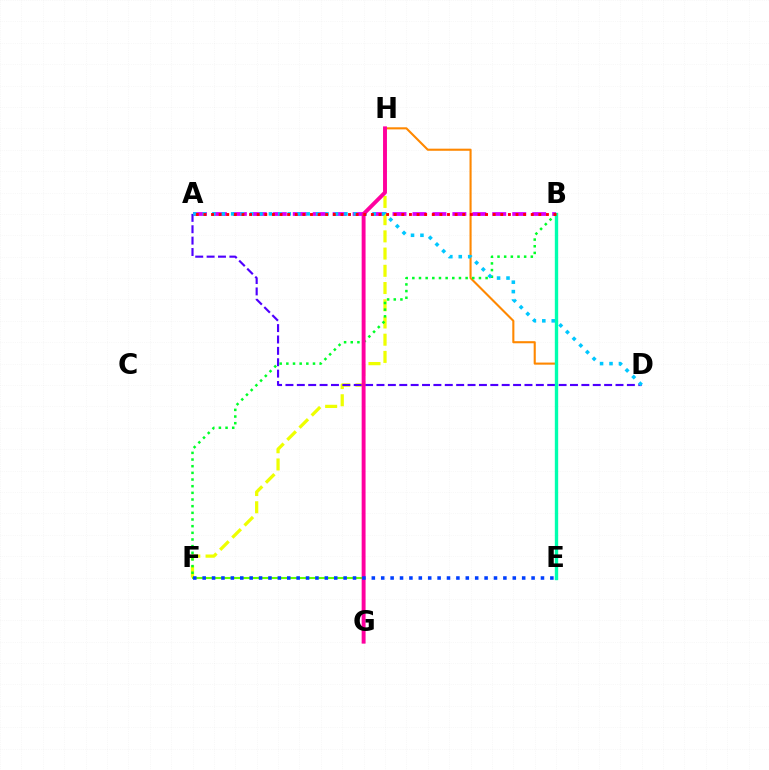{('A', 'B'): [{'color': '#d600ff', 'line_style': 'dashed', 'thickness': 2.71}, {'color': '#ff0000', 'line_style': 'dotted', 'thickness': 2.07}], ('F', 'H'): [{'color': '#eeff00', 'line_style': 'dashed', 'thickness': 2.34}], ('F', 'G'): [{'color': '#66ff00', 'line_style': 'solid', 'thickness': 1.51}], ('A', 'D'): [{'color': '#4f00ff', 'line_style': 'dashed', 'thickness': 1.55}, {'color': '#00c7ff', 'line_style': 'dotted', 'thickness': 2.56}], ('E', 'H'): [{'color': '#ff8800', 'line_style': 'solid', 'thickness': 1.51}], ('B', 'F'): [{'color': '#00ff27', 'line_style': 'dotted', 'thickness': 1.81}], ('G', 'H'): [{'color': '#ff00a0', 'line_style': 'solid', 'thickness': 2.81}], ('E', 'F'): [{'color': '#003fff', 'line_style': 'dotted', 'thickness': 2.55}], ('B', 'E'): [{'color': '#00ffaf', 'line_style': 'solid', 'thickness': 2.42}]}